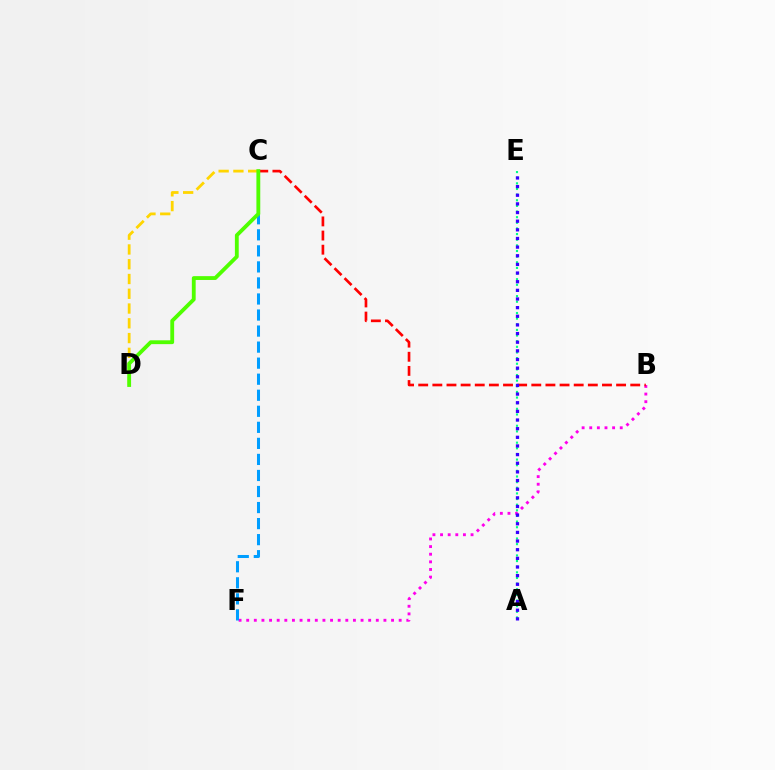{('B', 'F'): [{'color': '#ff00ed', 'line_style': 'dotted', 'thickness': 2.07}], ('C', 'F'): [{'color': '#009eff', 'line_style': 'dashed', 'thickness': 2.18}], ('A', 'E'): [{'color': '#00ff86', 'line_style': 'dotted', 'thickness': 1.53}, {'color': '#3700ff', 'line_style': 'dotted', 'thickness': 2.35}], ('B', 'C'): [{'color': '#ff0000', 'line_style': 'dashed', 'thickness': 1.92}], ('C', 'D'): [{'color': '#ffd500', 'line_style': 'dashed', 'thickness': 2.01}, {'color': '#4fff00', 'line_style': 'solid', 'thickness': 2.76}]}